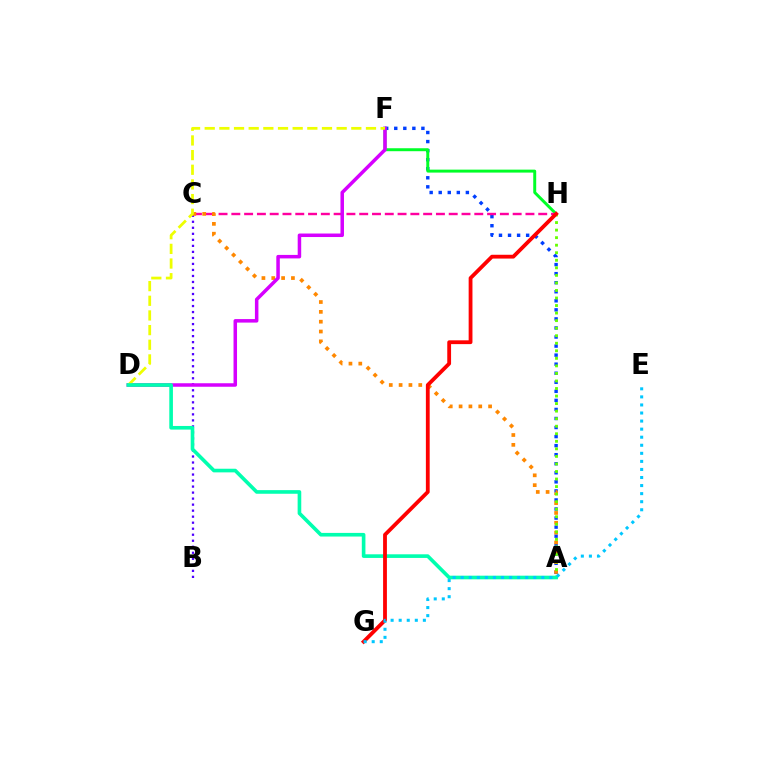{('A', 'F'): [{'color': '#003fff', 'line_style': 'dotted', 'thickness': 2.46}], ('F', 'H'): [{'color': '#00ff27', 'line_style': 'solid', 'thickness': 2.13}], ('B', 'C'): [{'color': '#4f00ff', 'line_style': 'dotted', 'thickness': 1.64}], ('C', 'H'): [{'color': '#ff00a0', 'line_style': 'dashed', 'thickness': 1.74}], ('A', 'C'): [{'color': '#ff8800', 'line_style': 'dotted', 'thickness': 2.67}], ('D', 'F'): [{'color': '#d600ff', 'line_style': 'solid', 'thickness': 2.52}, {'color': '#eeff00', 'line_style': 'dashed', 'thickness': 1.99}], ('A', 'H'): [{'color': '#66ff00', 'line_style': 'dotted', 'thickness': 2.05}], ('A', 'D'): [{'color': '#00ffaf', 'line_style': 'solid', 'thickness': 2.61}], ('G', 'H'): [{'color': '#ff0000', 'line_style': 'solid', 'thickness': 2.74}], ('E', 'G'): [{'color': '#00c7ff', 'line_style': 'dotted', 'thickness': 2.19}]}